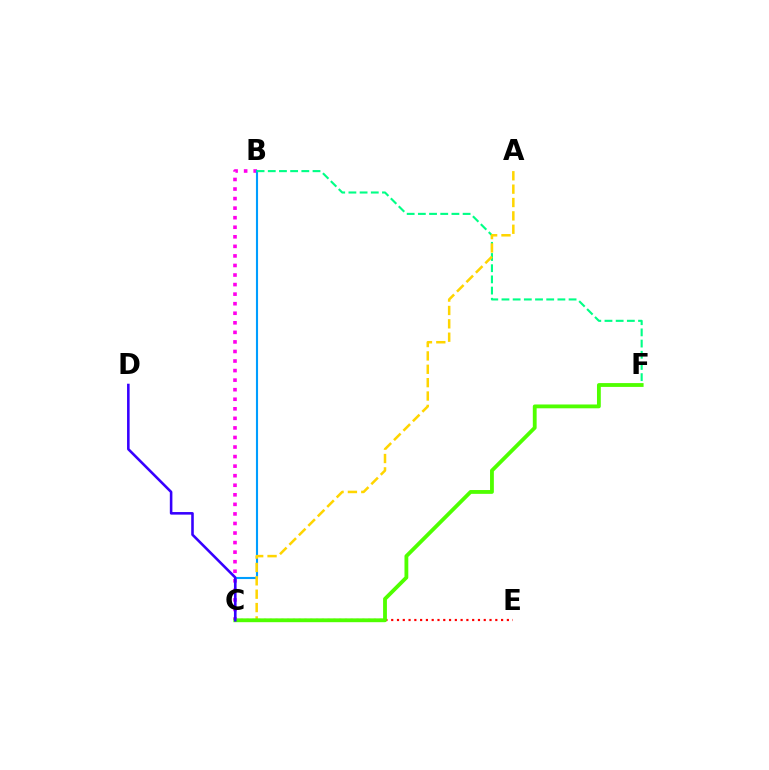{('C', 'E'): [{'color': '#ff0000', 'line_style': 'dotted', 'thickness': 1.57}], ('B', 'C'): [{'color': '#ff00ed', 'line_style': 'dotted', 'thickness': 2.6}, {'color': '#009eff', 'line_style': 'solid', 'thickness': 1.52}], ('B', 'F'): [{'color': '#00ff86', 'line_style': 'dashed', 'thickness': 1.52}], ('A', 'C'): [{'color': '#ffd500', 'line_style': 'dashed', 'thickness': 1.82}], ('C', 'F'): [{'color': '#4fff00', 'line_style': 'solid', 'thickness': 2.75}], ('C', 'D'): [{'color': '#3700ff', 'line_style': 'solid', 'thickness': 1.85}]}